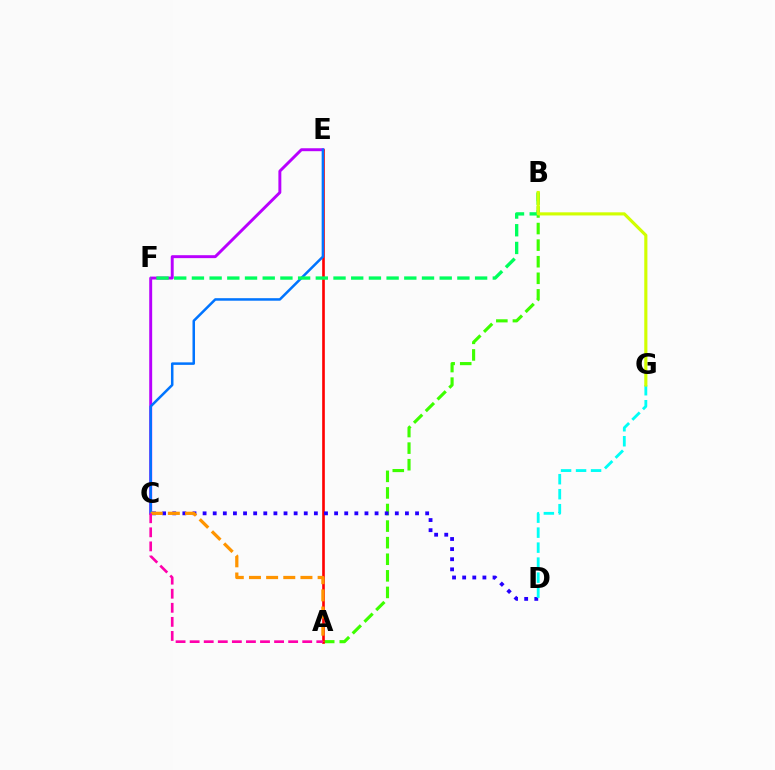{('A', 'B'): [{'color': '#3dff00', 'line_style': 'dashed', 'thickness': 2.25}], ('C', 'E'): [{'color': '#b900ff', 'line_style': 'solid', 'thickness': 2.11}, {'color': '#0074ff', 'line_style': 'solid', 'thickness': 1.81}], ('A', 'E'): [{'color': '#ff0000', 'line_style': 'solid', 'thickness': 1.9}], ('B', 'F'): [{'color': '#00ff5c', 'line_style': 'dashed', 'thickness': 2.4}], ('C', 'D'): [{'color': '#2500ff', 'line_style': 'dotted', 'thickness': 2.75}], ('D', 'G'): [{'color': '#00fff6', 'line_style': 'dashed', 'thickness': 2.04}], ('A', 'C'): [{'color': '#ff9400', 'line_style': 'dashed', 'thickness': 2.33}, {'color': '#ff00ac', 'line_style': 'dashed', 'thickness': 1.91}], ('B', 'G'): [{'color': '#d1ff00', 'line_style': 'solid', 'thickness': 2.26}]}